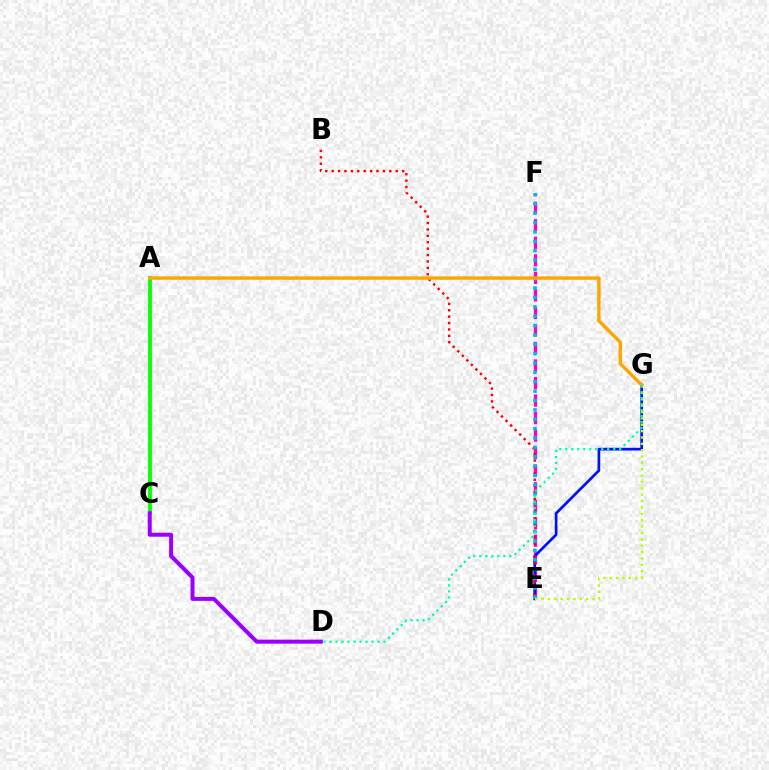{('A', 'C'): [{'color': '#08ff00', 'line_style': 'solid', 'thickness': 2.76}], ('E', 'F'): [{'color': '#ff00bd', 'line_style': 'dashed', 'thickness': 2.38}, {'color': '#00b5ff', 'line_style': 'dotted', 'thickness': 2.55}], ('E', 'G'): [{'color': '#0010ff', 'line_style': 'solid', 'thickness': 1.95}, {'color': '#b3ff00', 'line_style': 'dotted', 'thickness': 1.73}], ('B', 'E'): [{'color': '#ff0000', 'line_style': 'dotted', 'thickness': 1.74}], ('A', 'G'): [{'color': '#ffa500', 'line_style': 'solid', 'thickness': 2.46}], ('D', 'G'): [{'color': '#00ff9d', 'line_style': 'dotted', 'thickness': 1.63}], ('C', 'D'): [{'color': '#9b00ff', 'line_style': 'solid', 'thickness': 2.88}]}